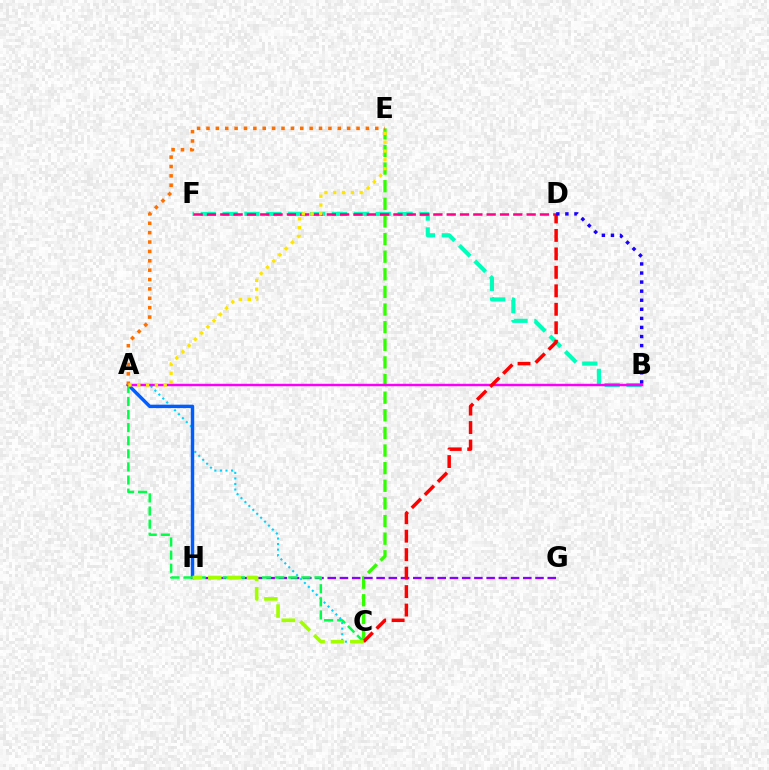{('A', 'C'): [{'color': '#00d3ff', 'line_style': 'dotted', 'thickness': 1.51}, {'color': '#00ff45', 'line_style': 'dashed', 'thickness': 1.78}], ('B', 'F'): [{'color': '#00ffbb', 'line_style': 'dashed', 'thickness': 2.97}], ('C', 'E'): [{'color': '#31ff00', 'line_style': 'dashed', 'thickness': 2.39}], ('A', 'H'): [{'color': '#005dff', 'line_style': 'solid', 'thickness': 2.48}], ('G', 'H'): [{'color': '#8a00ff', 'line_style': 'dashed', 'thickness': 1.66}], ('A', 'B'): [{'color': '#fa00f9', 'line_style': 'solid', 'thickness': 1.77}], ('D', 'F'): [{'color': '#ff0088', 'line_style': 'dashed', 'thickness': 1.81}], ('A', 'E'): [{'color': '#ff7000', 'line_style': 'dotted', 'thickness': 2.55}, {'color': '#ffe600', 'line_style': 'dotted', 'thickness': 2.39}], ('C', 'D'): [{'color': '#ff0000', 'line_style': 'dashed', 'thickness': 2.51}], ('C', 'H'): [{'color': '#a2ff00', 'line_style': 'dashed', 'thickness': 2.63}], ('B', 'D'): [{'color': '#1900ff', 'line_style': 'dotted', 'thickness': 2.46}]}